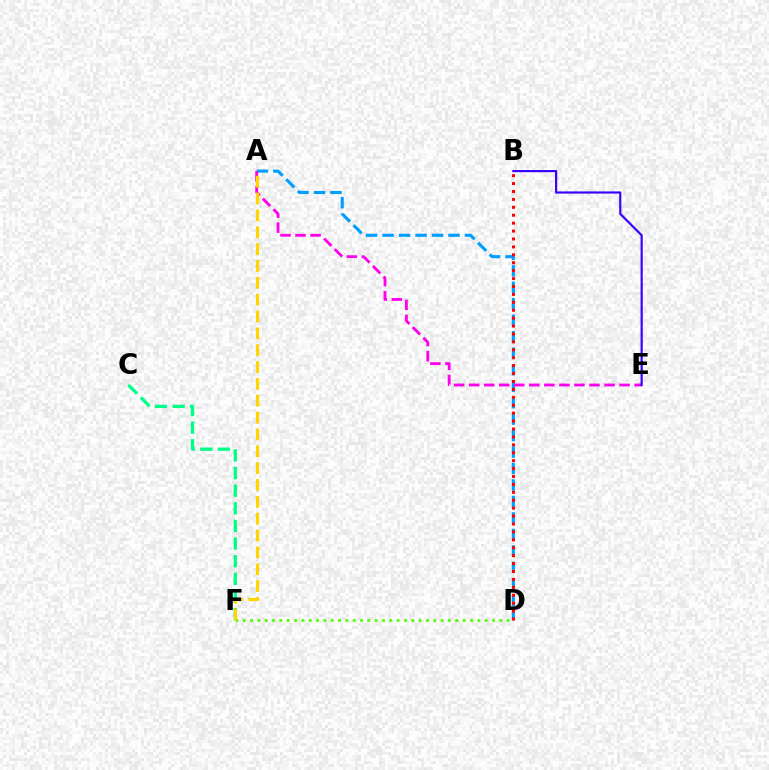{('A', 'D'): [{'color': '#009eff', 'line_style': 'dashed', 'thickness': 2.24}], ('B', 'D'): [{'color': '#ff0000', 'line_style': 'dotted', 'thickness': 2.15}], ('C', 'F'): [{'color': '#00ff86', 'line_style': 'dashed', 'thickness': 2.4}], ('A', 'E'): [{'color': '#ff00ed', 'line_style': 'dashed', 'thickness': 2.04}], ('D', 'F'): [{'color': '#4fff00', 'line_style': 'dotted', 'thickness': 1.99}], ('A', 'F'): [{'color': '#ffd500', 'line_style': 'dashed', 'thickness': 2.29}], ('B', 'E'): [{'color': '#3700ff', 'line_style': 'solid', 'thickness': 1.57}]}